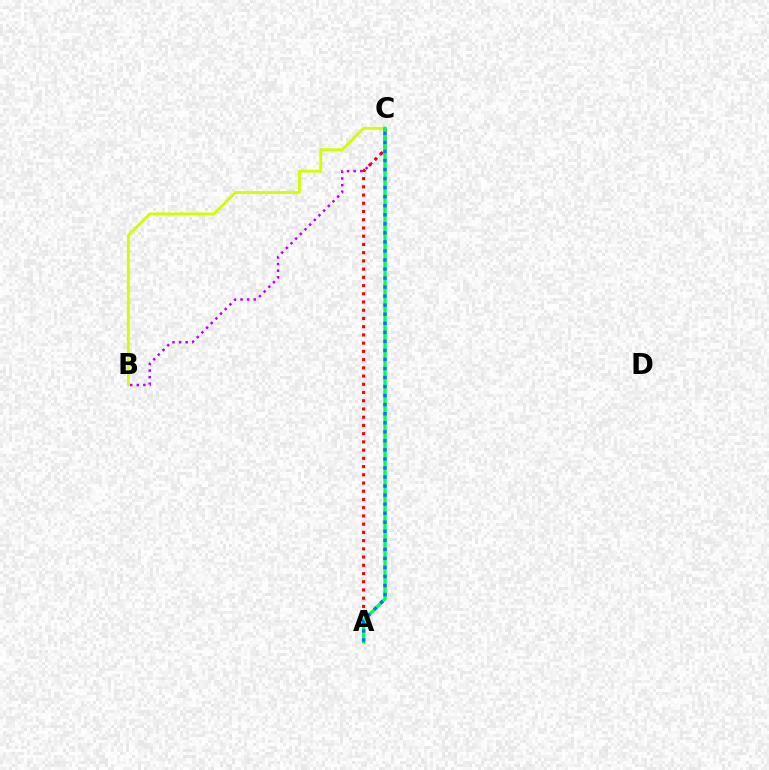{('B', 'C'): [{'color': '#b900ff', 'line_style': 'dotted', 'thickness': 1.79}, {'color': '#d1ff00', 'line_style': 'solid', 'thickness': 2.03}], ('A', 'C'): [{'color': '#ff0000', 'line_style': 'dotted', 'thickness': 2.24}, {'color': '#00ff5c', 'line_style': 'solid', 'thickness': 2.42}, {'color': '#0074ff', 'line_style': 'dotted', 'thickness': 2.46}]}